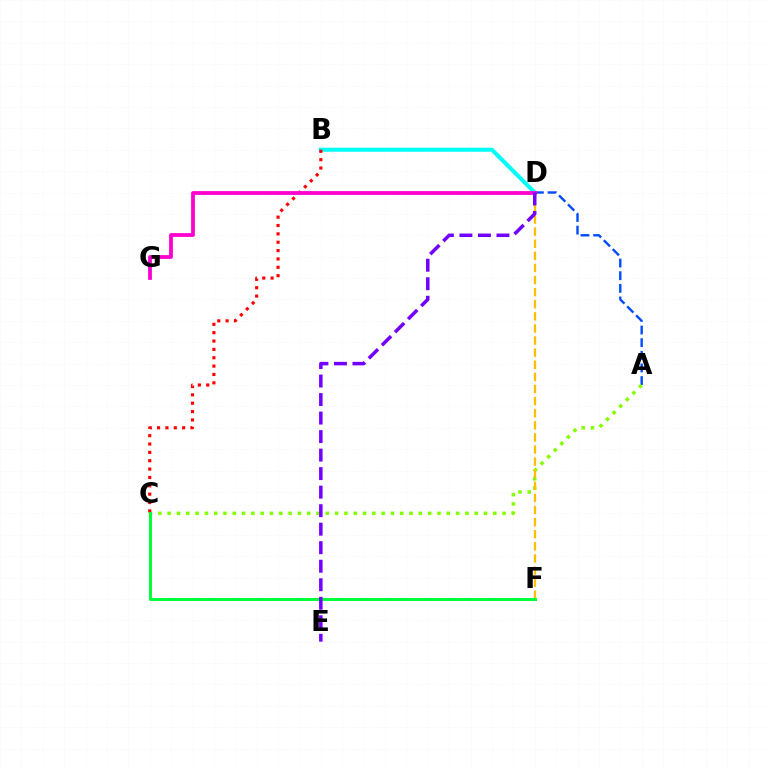{('B', 'D'): [{'color': '#00fff6', 'line_style': 'solid', 'thickness': 2.93}], ('A', 'D'): [{'color': '#004bff', 'line_style': 'dashed', 'thickness': 1.72}], ('A', 'C'): [{'color': '#84ff00', 'line_style': 'dotted', 'thickness': 2.53}], ('D', 'F'): [{'color': '#ffbd00', 'line_style': 'dashed', 'thickness': 1.64}], ('B', 'C'): [{'color': '#ff0000', 'line_style': 'dotted', 'thickness': 2.27}], ('C', 'F'): [{'color': '#00ff39', 'line_style': 'solid', 'thickness': 2.14}], ('D', 'G'): [{'color': '#ff00cf', 'line_style': 'solid', 'thickness': 2.72}], ('D', 'E'): [{'color': '#7200ff', 'line_style': 'dashed', 'thickness': 2.52}]}